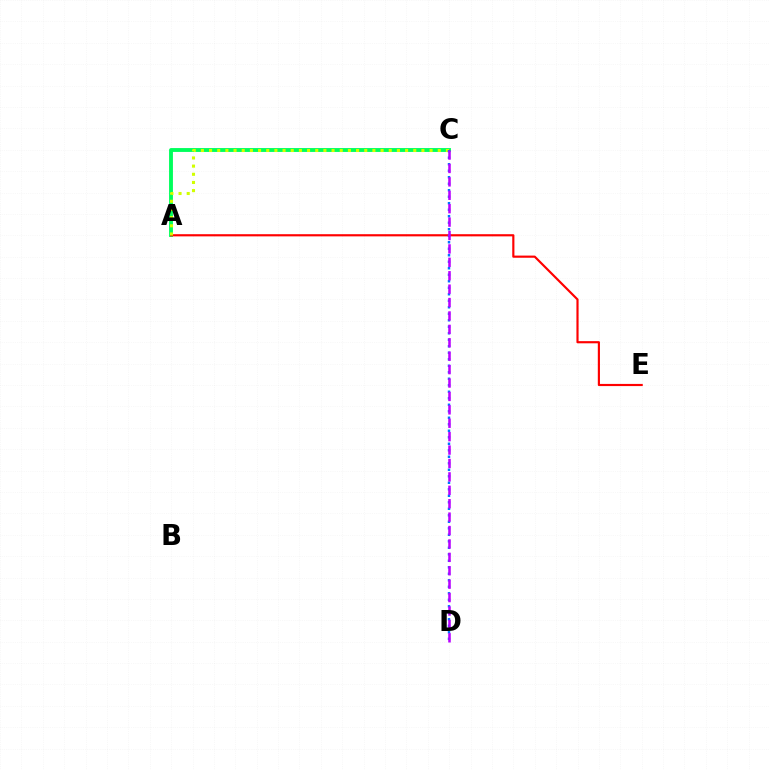{('A', 'C'): [{'color': '#00ff5c', 'line_style': 'solid', 'thickness': 2.79}, {'color': '#d1ff00', 'line_style': 'dotted', 'thickness': 2.22}], ('A', 'E'): [{'color': '#ff0000', 'line_style': 'solid', 'thickness': 1.56}], ('C', 'D'): [{'color': '#0074ff', 'line_style': 'dotted', 'thickness': 1.77}, {'color': '#b900ff', 'line_style': 'dashed', 'thickness': 1.82}]}